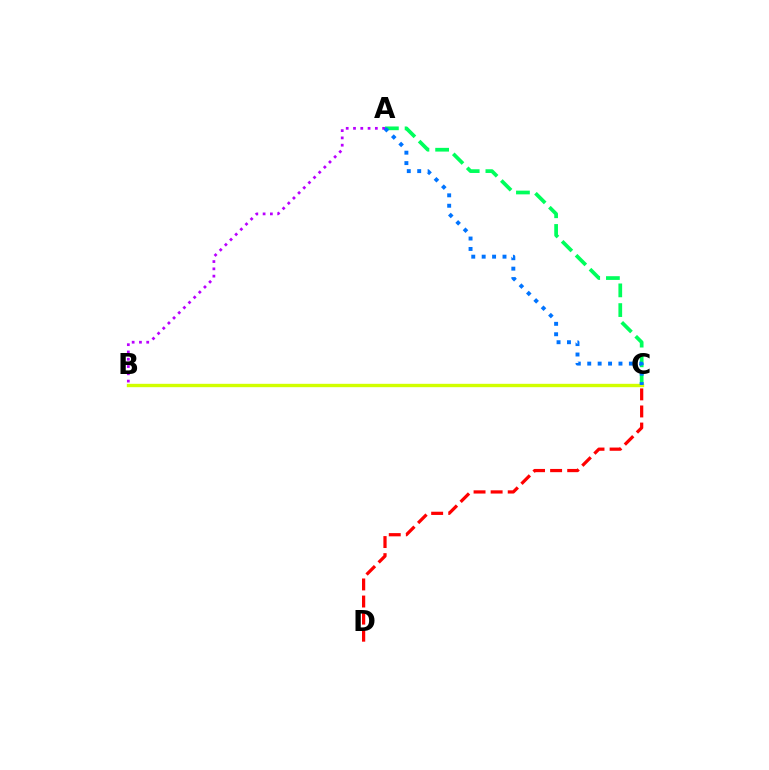{('A', 'B'): [{'color': '#b900ff', 'line_style': 'dotted', 'thickness': 1.98}], ('C', 'D'): [{'color': '#ff0000', 'line_style': 'dashed', 'thickness': 2.32}], ('A', 'C'): [{'color': '#00ff5c', 'line_style': 'dashed', 'thickness': 2.68}, {'color': '#0074ff', 'line_style': 'dotted', 'thickness': 2.83}], ('B', 'C'): [{'color': '#d1ff00', 'line_style': 'solid', 'thickness': 2.43}]}